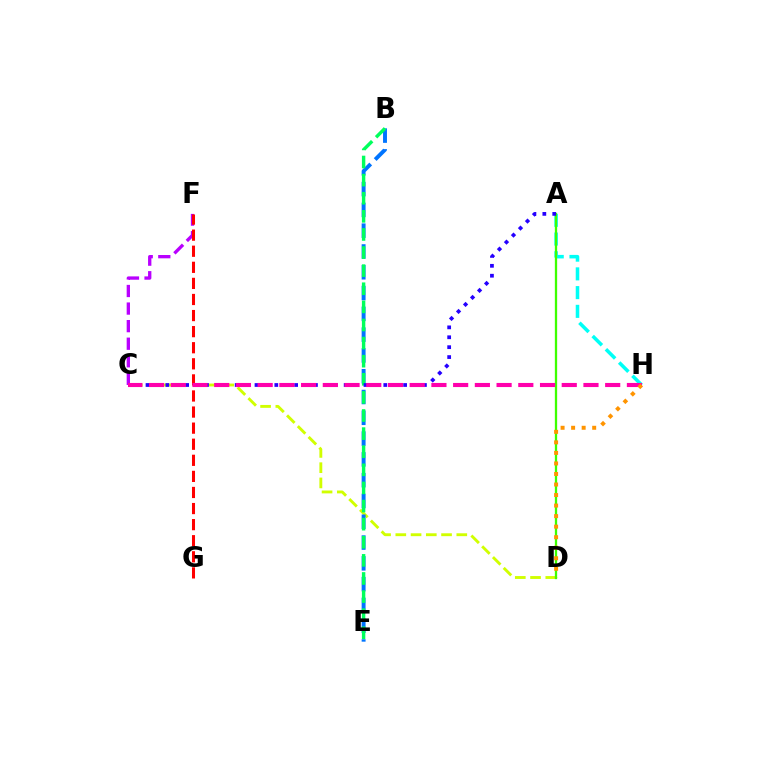{('C', 'D'): [{'color': '#d1ff00', 'line_style': 'dashed', 'thickness': 2.07}], ('C', 'F'): [{'color': '#b900ff', 'line_style': 'dashed', 'thickness': 2.39}], ('B', 'E'): [{'color': '#0074ff', 'line_style': 'dashed', 'thickness': 2.82}, {'color': '#00ff5c', 'line_style': 'dashed', 'thickness': 2.46}], ('A', 'H'): [{'color': '#00fff6', 'line_style': 'dashed', 'thickness': 2.55}], ('A', 'D'): [{'color': '#3dff00', 'line_style': 'solid', 'thickness': 1.65}], ('A', 'C'): [{'color': '#2500ff', 'line_style': 'dotted', 'thickness': 2.69}], ('F', 'G'): [{'color': '#ff0000', 'line_style': 'dashed', 'thickness': 2.18}], ('C', 'H'): [{'color': '#ff00ac', 'line_style': 'dashed', 'thickness': 2.95}], ('D', 'H'): [{'color': '#ff9400', 'line_style': 'dotted', 'thickness': 2.86}]}